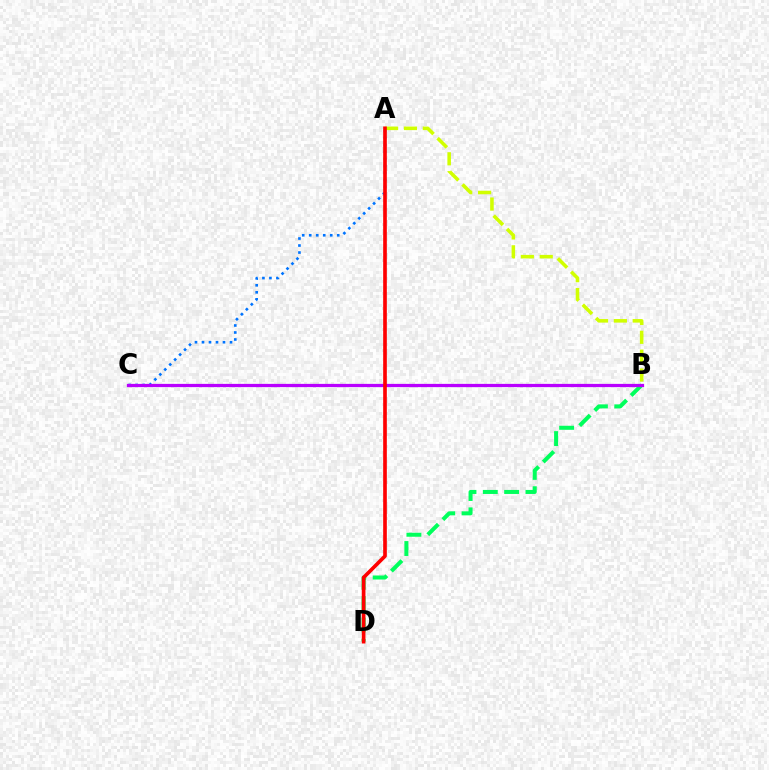{('A', 'C'): [{'color': '#0074ff', 'line_style': 'dotted', 'thickness': 1.9}], ('B', 'D'): [{'color': '#00ff5c', 'line_style': 'dashed', 'thickness': 2.9}], ('A', 'B'): [{'color': '#d1ff00', 'line_style': 'dashed', 'thickness': 2.56}], ('B', 'C'): [{'color': '#b900ff', 'line_style': 'solid', 'thickness': 2.34}], ('A', 'D'): [{'color': '#ff0000', 'line_style': 'solid', 'thickness': 2.63}]}